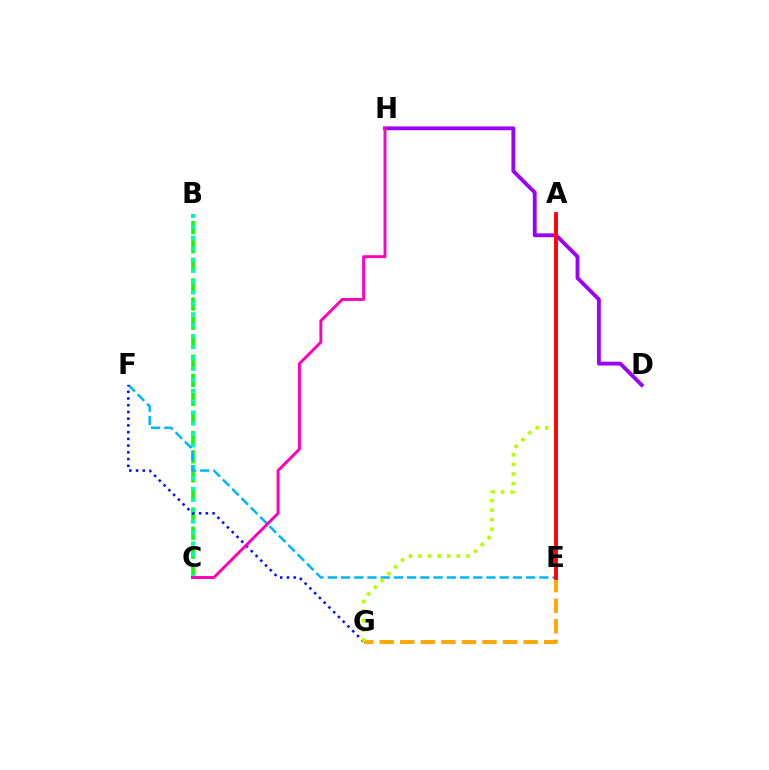{('B', 'C'): [{'color': '#08ff00', 'line_style': 'dashed', 'thickness': 2.59}, {'color': '#00ff9d', 'line_style': 'dotted', 'thickness': 2.97}], ('D', 'H'): [{'color': '#9b00ff', 'line_style': 'solid', 'thickness': 2.76}], ('E', 'F'): [{'color': '#00b5ff', 'line_style': 'dashed', 'thickness': 1.8}], ('F', 'G'): [{'color': '#0010ff', 'line_style': 'dotted', 'thickness': 1.83}], ('E', 'G'): [{'color': '#ffa500', 'line_style': 'dashed', 'thickness': 2.79}], ('A', 'G'): [{'color': '#b3ff00', 'line_style': 'dotted', 'thickness': 2.6}], ('A', 'E'): [{'color': '#ff0000', 'line_style': 'solid', 'thickness': 2.76}], ('C', 'H'): [{'color': '#ff00bd', 'line_style': 'solid', 'thickness': 2.1}]}